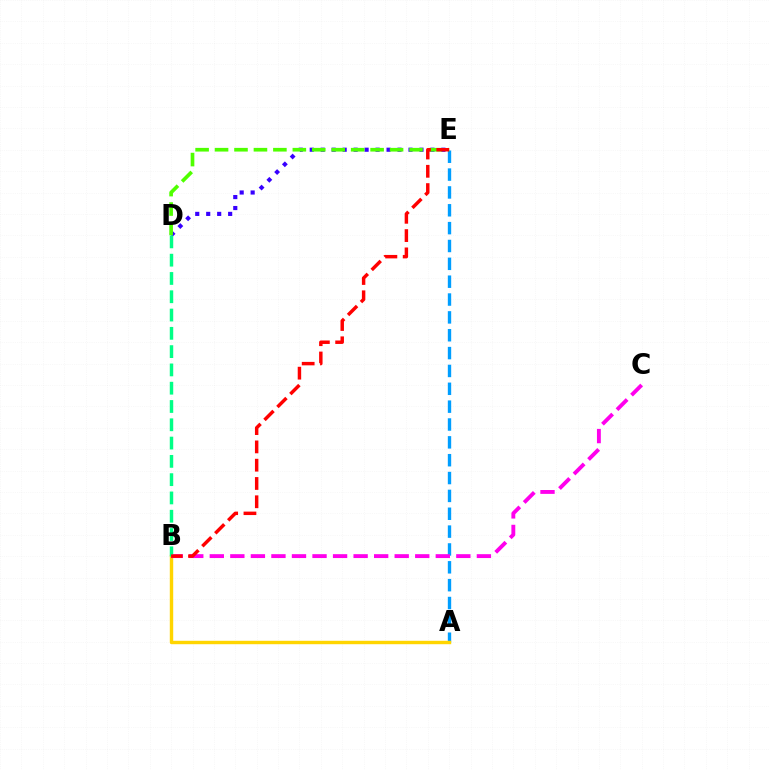{('D', 'E'): [{'color': '#3700ff', 'line_style': 'dotted', 'thickness': 2.98}, {'color': '#4fff00', 'line_style': 'dashed', 'thickness': 2.64}], ('A', 'E'): [{'color': '#009eff', 'line_style': 'dashed', 'thickness': 2.43}], ('A', 'B'): [{'color': '#ffd500', 'line_style': 'solid', 'thickness': 2.46}], ('B', 'C'): [{'color': '#ff00ed', 'line_style': 'dashed', 'thickness': 2.79}], ('B', 'D'): [{'color': '#00ff86', 'line_style': 'dashed', 'thickness': 2.48}], ('B', 'E'): [{'color': '#ff0000', 'line_style': 'dashed', 'thickness': 2.48}]}